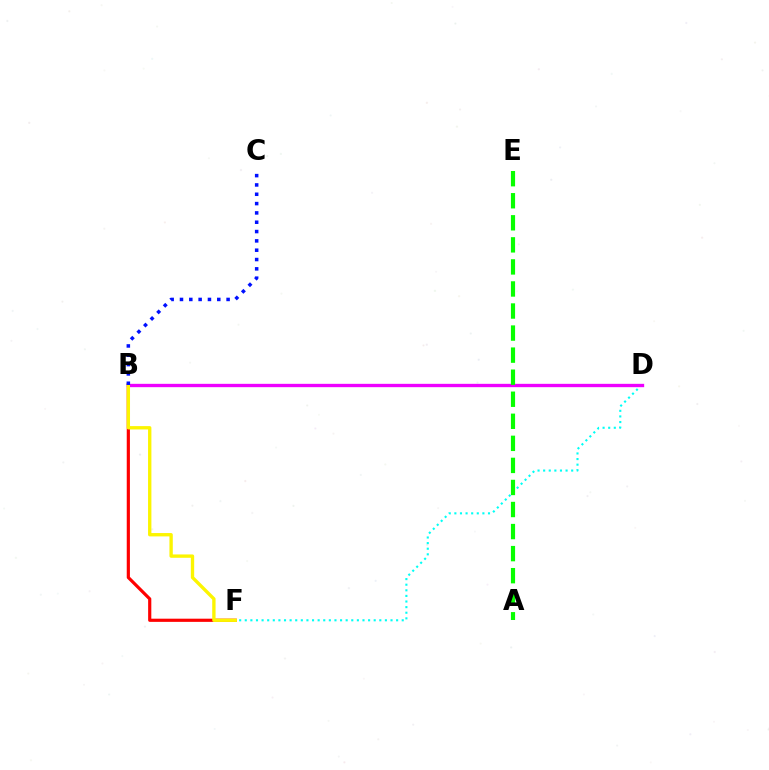{('D', 'F'): [{'color': '#00fff6', 'line_style': 'dotted', 'thickness': 1.52}], ('B', 'F'): [{'color': '#ff0000', 'line_style': 'solid', 'thickness': 2.29}, {'color': '#fcf500', 'line_style': 'solid', 'thickness': 2.41}], ('B', 'D'): [{'color': '#ee00ff', 'line_style': 'solid', 'thickness': 2.41}], ('A', 'E'): [{'color': '#08ff00', 'line_style': 'dashed', 'thickness': 3.0}], ('B', 'C'): [{'color': '#0010ff', 'line_style': 'dotted', 'thickness': 2.53}]}